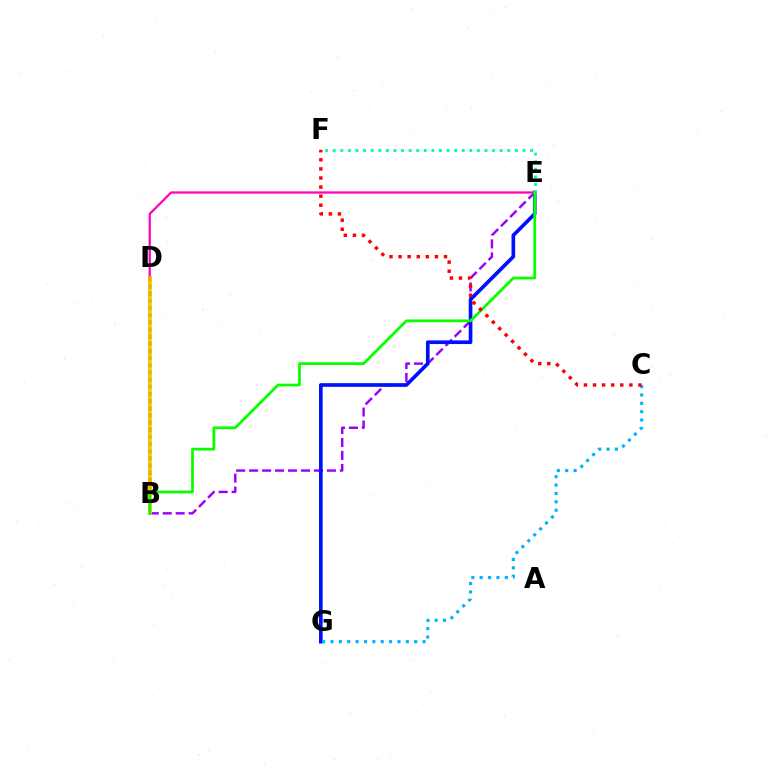{('B', 'E'): [{'color': '#9b00ff', 'line_style': 'dashed', 'thickness': 1.76}, {'color': '#08ff00', 'line_style': 'solid', 'thickness': 1.97}], ('E', 'G'): [{'color': '#0010ff', 'line_style': 'solid', 'thickness': 2.64}], ('D', 'E'): [{'color': '#ff00bd', 'line_style': 'solid', 'thickness': 1.62}], ('B', 'D'): [{'color': '#ffa500', 'line_style': 'solid', 'thickness': 2.63}, {'color': '#b3ff00', 'line_style': 'dotted', 'thickness': 1.95}], ('E', 'F'): [{'color': '#00ff9d', 'line_style': 'dotted', 'thickness': 2.06}], ('C', 'G'): [{'color': '#00b5ff', 'line_style': 'dotted', 'thickness': 2.27}], ('C', 'F'): [{'color': '#ff0000', 'line_style': 'dotted', 'thickness': 2.47}]}